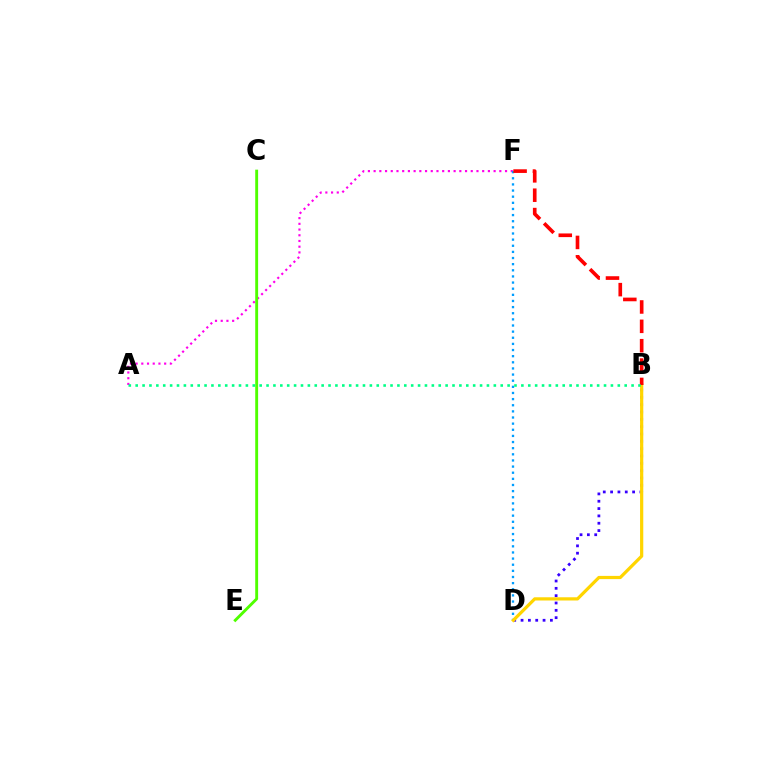{('A', 'F'): [{'color': '#ff00ed', 'line_style': 'dotted', 'thickness': 1.55}], ('C', 'E'): [{'color': '#4fff00', 'line_style': 'solid', 'thickness': 2.08}], ('B', 'D'): [{'color': '#3700ff', 'line_style': 'dotted', 'thickness': 1.99}, {'color': '#ffd500', 'line_style': 'solid', 'thickness': 2.31}], ('D', 'F'): [{'color': '#009eff', 'line_style': 'dotted', 'thickness': 1.67}], ('B', 'F'): [{'color': '#ff0000', 'line_style': 'dashed', 'thickness': 2.63}], ('A', 'B'): [{'color': '#00ff86', 'line_style': 'dotted', 'thickness': 1.87}]}